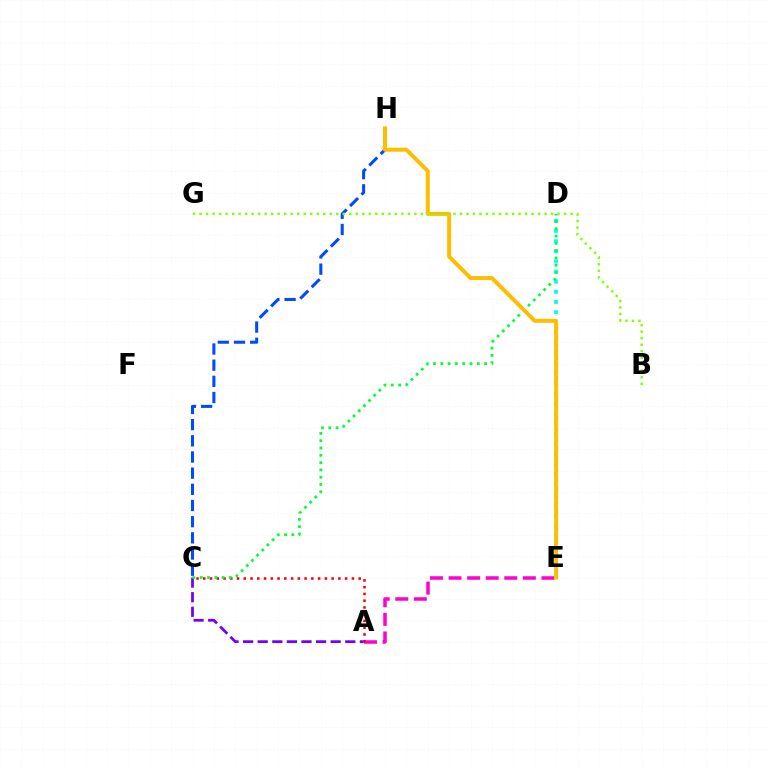{('C', 'H'): [{'color': '#004bff', 'line_style': 'dashed', 'thickness': 2.2}], ('A', 'E'): [{'color': '#ff00cf', 'line_style': 'dashed', 'thickness': 2.52}], ('A', 'C'): [{'color': '#ff0000', 'line_style': 'dotted', 'thickness': 1.84}, {'color': '#7200ff', 'line_style': 'dashed', 'thickness': 1.98}], ('D', 'E'): [{'color': '#00fff6', 'line_style': 'dotted', 'thickness': 2.76}], ('C', 'D'): [{'color': '#00ff39', 'line_style': 'dotted', 'thickness': 1.98}], ('E', 'H'): [{'color': '#ffbd00', 'line_style': 'solid', 'thickness': 2.86}], ('B', 'G'): [{'color': '#84ff00', 'line_style': 'dotted', 'thickness': 1.77}]}